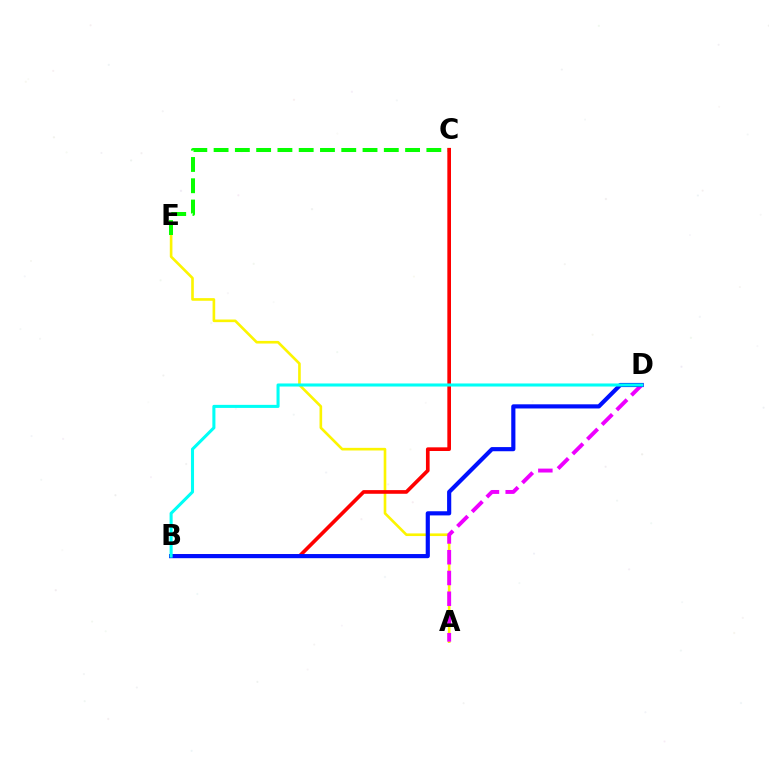{('A', 'E'): [{'color': '#fcf500', 'line_style': 'solid', 'thickness': 1.89}], ('C', 'E'): [{'color': '#08ff00', 'line_style': 'dashed', 'thickness': 2.89}], ('B', 'C'): [{'color': '#ff0000', 'line_style': 'solid', 'thickness': 2.64}], ('A', 'D'): [{'color': '#ee00ff', 'line_style': 'dashed', 'thickness': 2.82}], ('B', 'D'): [{'color': '#0010ff', 'line_style': 'solid', 'thickness': 2.99}, {'color': '#00fff6', 'line_style': 'solid', 'thickness': 2.2}]}